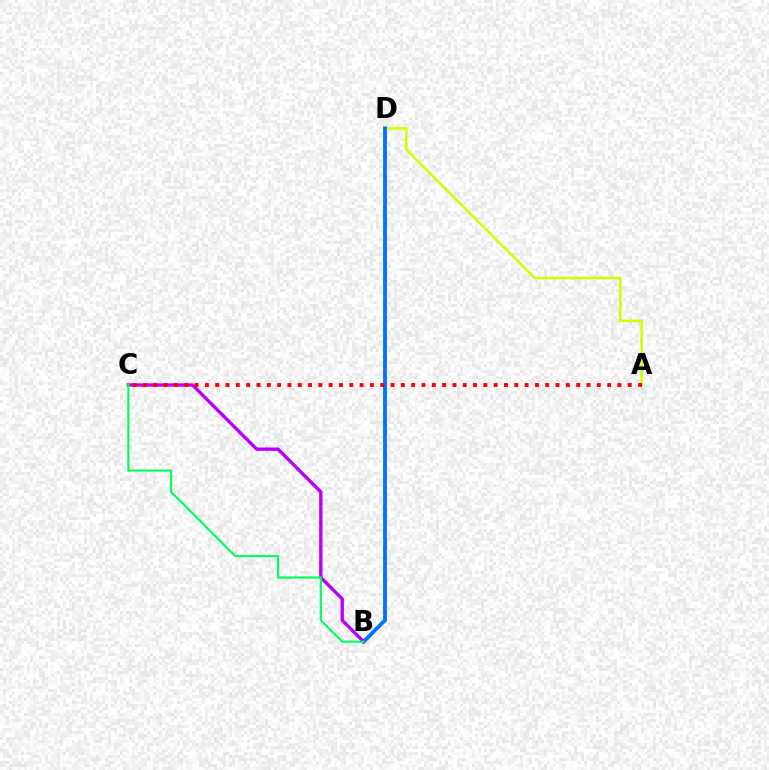{('A', 'D'): [{'color': '#d1ff00', 'line_style': 'solid', 'thickness': 1.85}], ('B', 'D'): [{'color': '#0074ff', 'line_style': 'solid', 'thickness': 2.77}], ('B', 'C'): [{'color': '#b900ff', 'line_style': 'solid', 'thickness': 2.42}, {'color': '#00ff5c', 'line_style': 'solid', 'thickness': 1.55}], ('A', 'C'): [{'color': '#ff0000', 'line_style': 'dotted', 'thickness': 2.8}]}